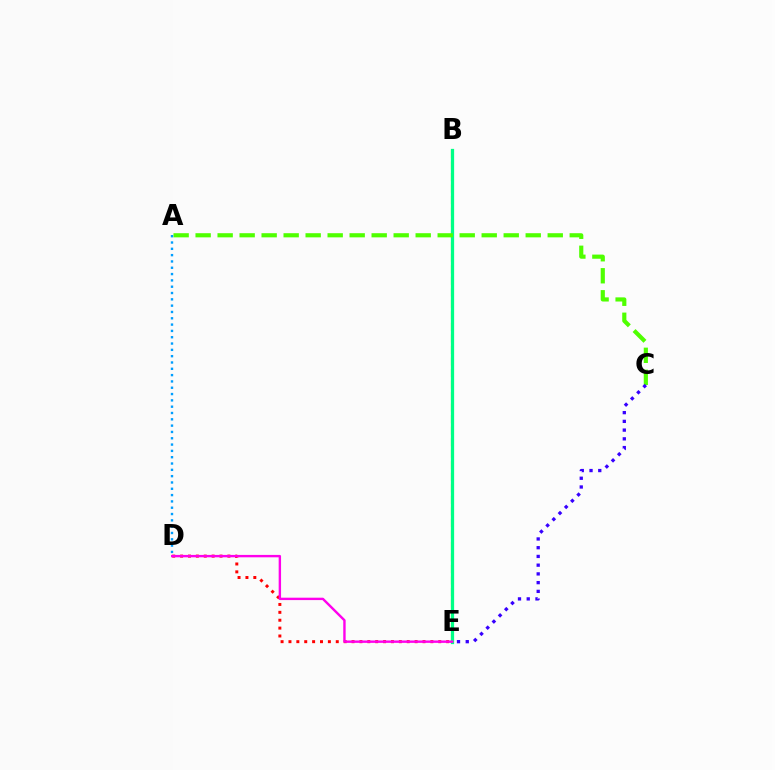{('D', 'E'): [{'color': '#ff0000', 'line_style': 'dotted', 'thickness': 2.14}, {'color': '#ff00ed', 'line_style': 'solid', 'thickness': 1.72}], ('B', 'E'): [{'color': '#ffd500', 'line_style': 'dashed', 'thickness': 1.57}, {'color': '#00ff86', 'line_style': 'solid', 'thickness': 2.34}], ('A', 'C'): [{'color': '#4fff00', 'line_style': 'dashed', 'thickness': 2.99}], ('A', 'D'): [{'color': '#009eff', 'line_style': 'dotted', 'thickness': 1.72}], ('C', 'E'): [{'color': '#3700ff', 'line_style': 'dotted', 'thickness': 2.37}]}